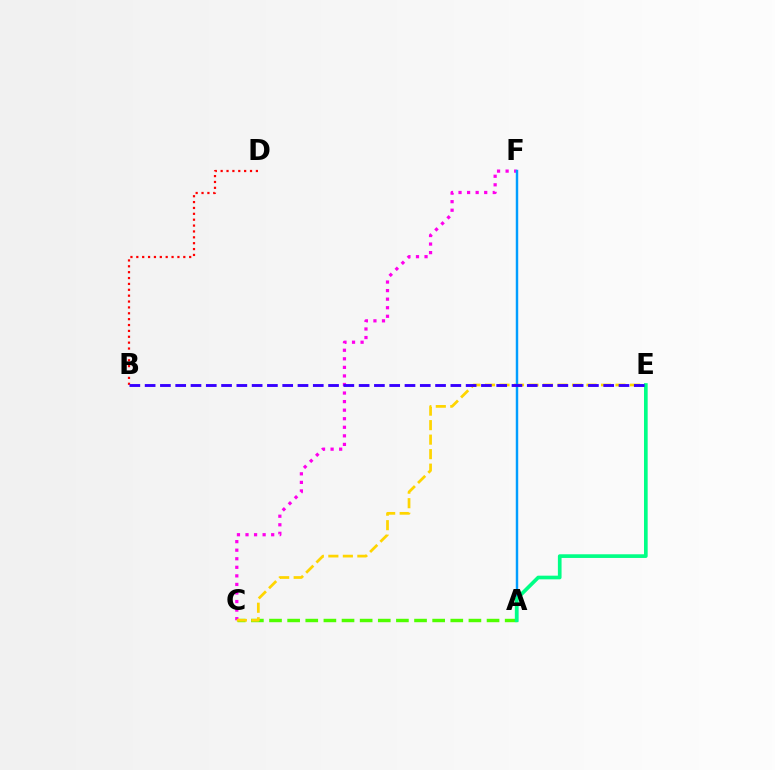{('C', 'F'): [{'color': '#ff00ed', 'line_style': 'dotted', 'thickness': 2.33}], ('A', 'C'): [{'color': '#4fff00', 'line_style': 'dashed', 'thickness': 2.46}], ('C', 'E'): [{'color': '#ffd500', 'line_style': 'dashed', 'thickness': 1.97}], ('B', 'D'): [{'color': '#ff0000', 'line_style': 'dotted', 'thickness': 1.6}], ('A', 'F'): [{'color': '#009eff', 'line_style': 'solid', 'thickness': 1.76}], ('A', 'E'): [{'color': '#00ff86', 'line_style': 'solid', 'thickness': 2.64}], ('B', 'E'): [{'color': '#3700ff', 'line_style': 'dashed', 'thickness': 2.08}]}